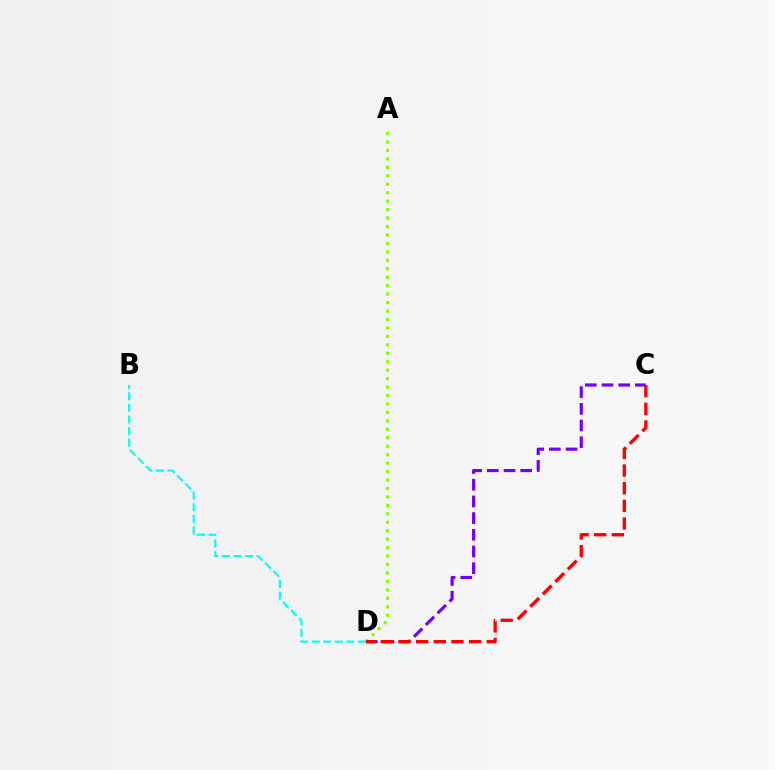{('A', 'D'): [{'color': '#84ff00', 'line_style': 'dotted', 'thickness': 2.3}], ('B', 'D'): [{'color': '#00fff6', 'line_style': 'dashed', 'thickness': 1.57}], ('C', 'D'): [{'color': '#7200ff', 'line_style': 'dashed', 'thickness': 2.27}, {'color': '#ff0000', 'line_style': 'dashed', 'thickness': 2.4}]}